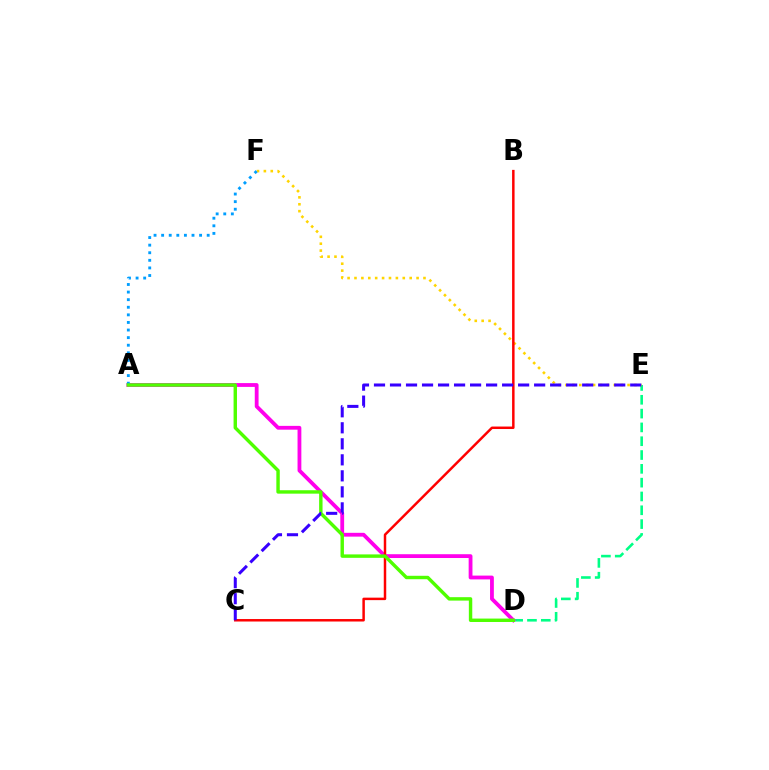{('D', 'E'): [{'color': '#00ff86', 'line_style': 'dashed', 'thickness': 1.88}], ('A', 'D'): [{'color': '#ff00ed', 'line_style': 'solid', 'thickness': 2.74}, {'color': '#4fff00', 'line_style': 'solid', 'thickness': 2.46}], ('E', 'F'): [{'color': '#ffd500', 'line_style': 'dotted', 'thickness': 1.87}], ('B', 'C'): [{'color': '#ff0000', 'line_style': 'solid', 'thickness': 1.78}], ('A', 'F'): [{'color': '#009eff', 'line_style': 'dotted', 'thickness': 2.06}], ('C', 'E'): [{'color': '#3700ff', 'line_style': 'dashed', 'thickness': 2.18}]}